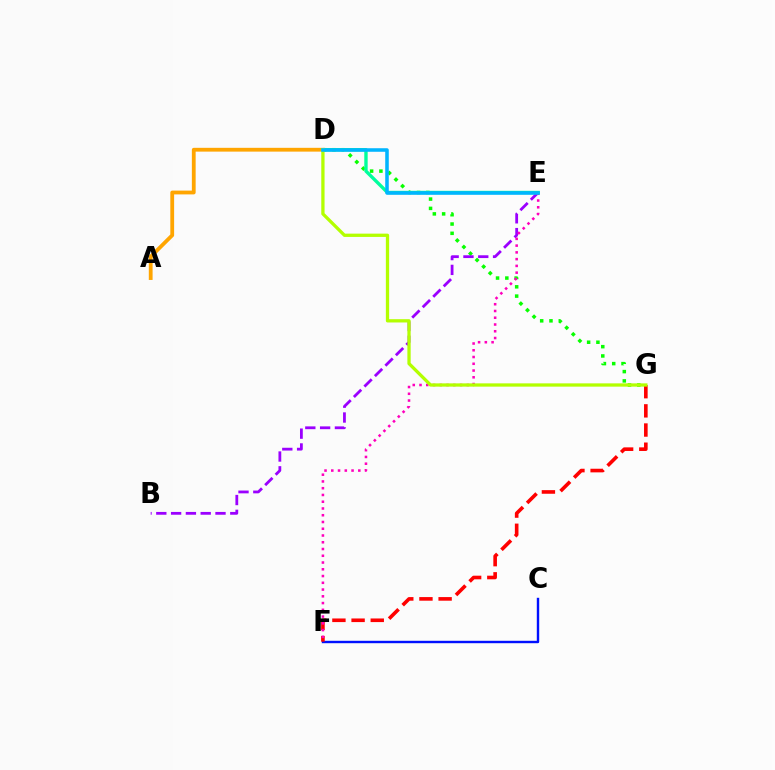{('C', 'F'): [{'color': '#0010ff', 'line_style': 'solid', 'thickness': 1.73}], ('D', 'G'): [{'color': '#08ff00', 'line_style': 'dotted', 'thickness': 2.53}, {'color': '#b3ff00', 'line_style': 'solid', 'thickness': 2.36}], ('F', 'G'): [{'color': '#ff0000', 'line_style': 'dashed', 'thickness': 2.6}], ('B', 'E'): [{'color': '#9b00ff', 'line_style': 'dashed', 'thickness': 2.01}], ('A', 'D'): [{'color': '#ffa500', 'line_style': 'solid', 'thickness': 2.73}], ('E', 'F'): [{'color': '#ff00bd', 'line_style': 'dotted', 'thickness': 1.84}], ('D', 'E'): [{'color': '#00ff9d', 'line_style': 'solid', 'thickness': 2.43}, {'color': '#00b5ff', 'line_style': 'solid', 'thickness': 2.55}]}